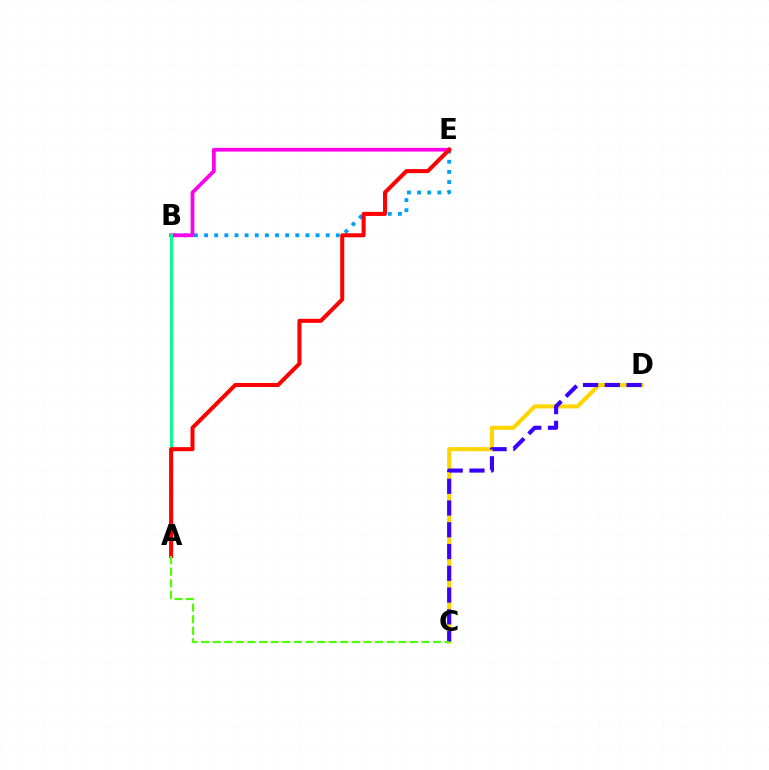{('B', 'E'): [{'color': '#009eff', 'line_style': 'dotted', 'thickness': 2.75}, {'color': '#ff00ed', 'line_style': 'solid', 'thickness': 2.7}], ('A', 'B'): [{'color': '#00ff86', 'line_style': 'solid', 'thickness': 2.09}], ('A', 'E'): [{'color': '#ff0000', 'line_style': 'solid', 'thickness': 2.9}], ('C', 'D'): [{'color': '#ffd500', 'line_style': 'solid', 'thickness': 2.95}, {'color': '#3700ff', 'line_style': 'dashed', 'thickness': 2.96}], ('A', 'C'): [{'color': '#4fff00', 'line_style': 'dashed', 'thickness': 1.58}]}